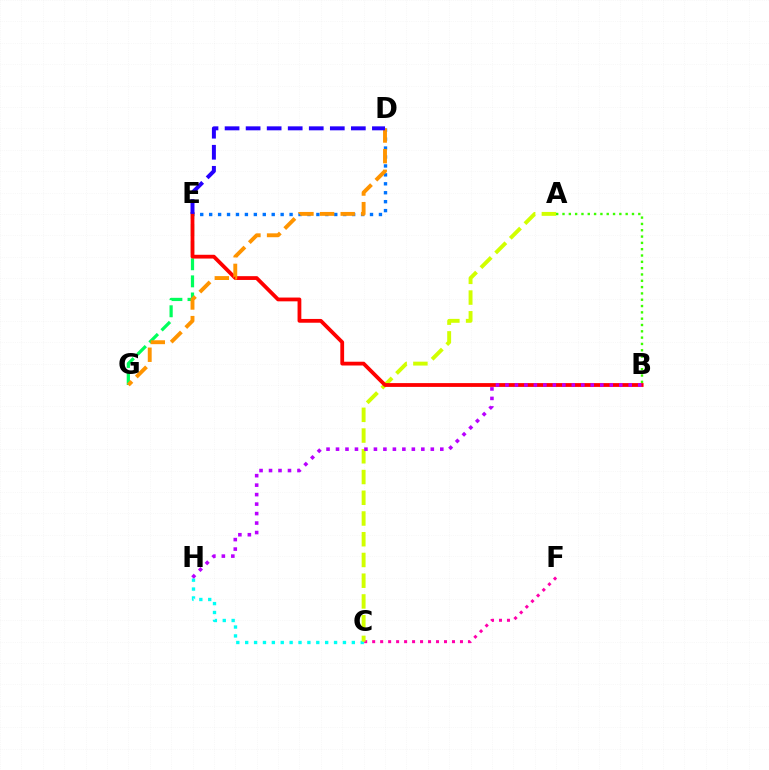{('C', 'F'): [{'color': '#ff00ac', 'line_style': 'dotted', 'thickness': 2.17}], ('C', 'H'): [{'color': '#00fff6', 'line_style': 'dotted', 'thickness': 2.41}], ('A', 'C'): [{'color': '#d1ff00', 'line_style': 'dashed', 'thickness': 2.82}], ('A', 'B'): [{'color': '#3dff00', 'line_style': 'dotted', 'thickness': 1.72}], ('D', 'E'): [{'color': '#0074ff', 'line_style': 'dotted', 'thickness': 2.43}, {'color': '#2500ff', 'line_style': 'dashed', 'thickness': 2.86}], ('E', 'G'): [{'color': '#00ff5c', 'line_style': 'dashed', 'thickness': 2.32}], ('B', 'E'): [{'color': '#ff0000', 'line_style': 'solid', 'thickness': 2.73}], ('B', 'H'): [{'color': '#b900ff', 'line_style': 'dotted', 'thickness': 2.58}], ('D', 'G'): [{'color': '#ff9400', 'line_style': 'dashed', 'thickness': 2.8}]}